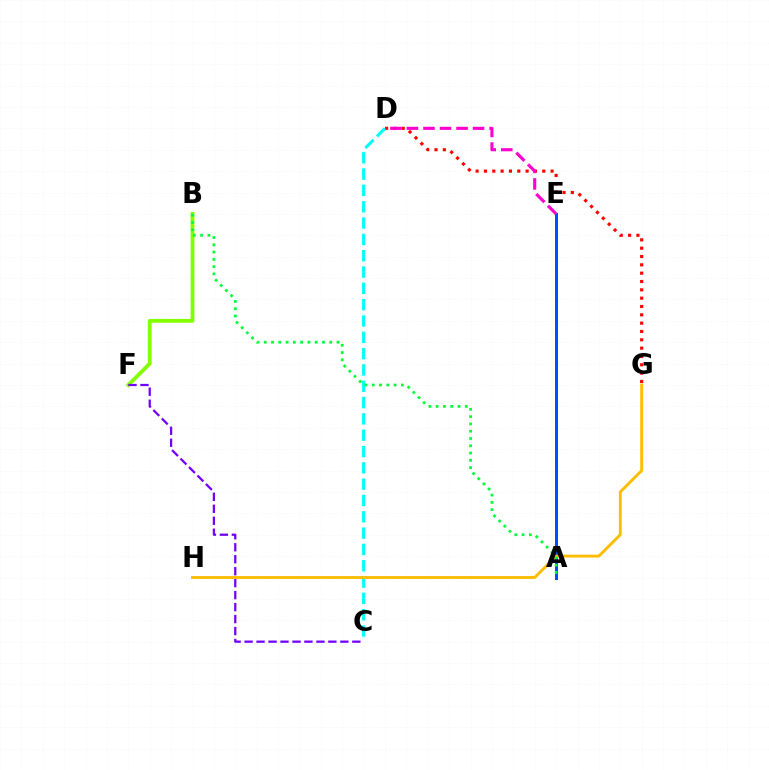{('D', 'G'): [{'color': '#ff0000', 'line_style': 'dotted', 'thickness': 2.26}], ('A', 'E'): [{'color': '#004bff', 'line_style': 'solid', 'thickness': 2.12}], ('C', 'D'): [{'color': '#00fff6', 'line_style': 'dashed', 'thickness': 2.22}], ('B', 'F'): [{'color': '#84ff00', 'line_style': 'solid', 'thickness': 2.73}], ('C', 'F'): [{'color': '#7200ff', 'line_style': 'dashed', 'thickness': 1.63}], ('G', 'H'): [{'color': '#ffbd00', 'line_style': 'solid', 'thickness': 2.08}], ('A', 'B'): [{'color': '#00ff39', 'line_style': 'dotted', 'thickness': 1.98}], ('D', 'E'): [{'color': '#ff00cf', 'line_style': 'dashed', 'thickness': 2.25}]}